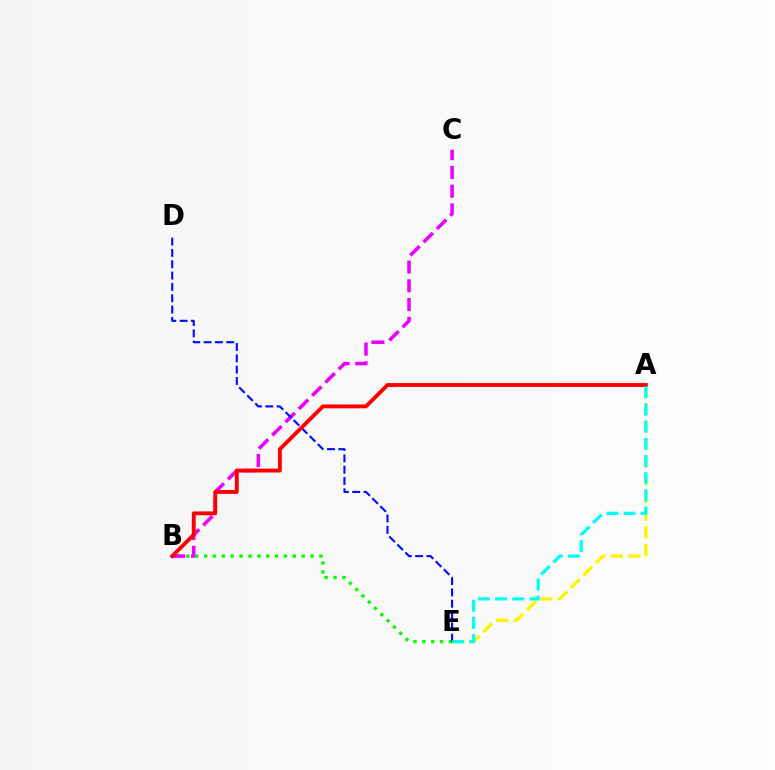{('A', 'E'): [{'color': '#fcf500', 'line_style': 'dashed', 'thickness': 2.39}, {'color': '#00fff6', 'line_style': 'dashed', 'thickness': 2.33}], ('B', 'E'): [{'color': '#08ff00', 'line_style': 'dotted', 'thickness': 2.41}], ('B', 'C'): [{'color': '#ee00ff', 'line_style': 'dashed', 'thickness': 2.55}], ('D', 'E'): [{'color': '#0010ff', 'line_style': 'dashed', 'thickness': 1.54}], ('A', 'B'): [{'color': '#ff0000', 'line_style': 'solid', 'thickness': 2.79}]}